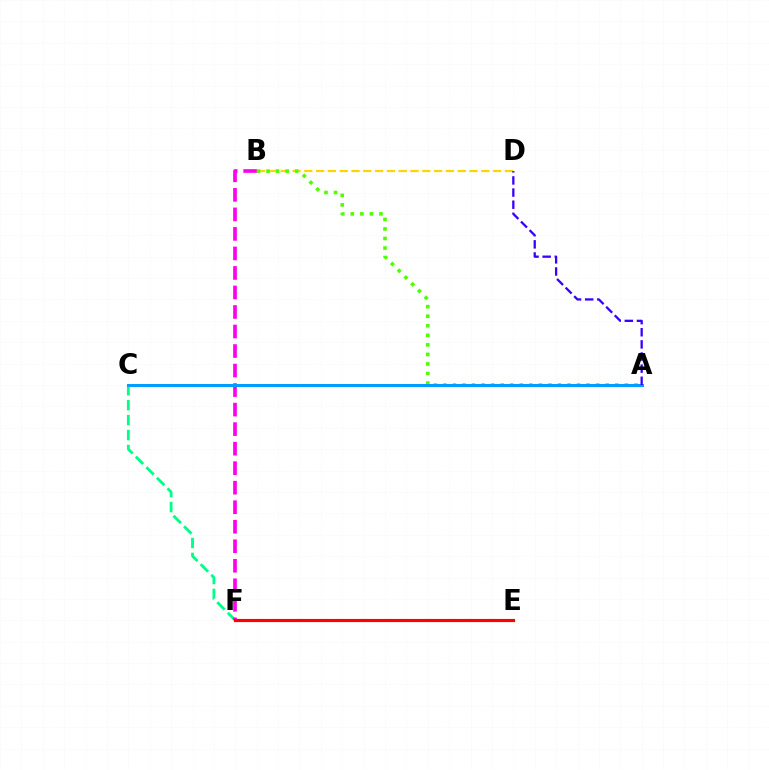{('C', 'F'): [{'color': '#00ff86', 'line_style': 'dashed', 'thickness': 2.03}], ('B', 'D'): [{'color': '#ffd500', 'line_style': 'dashed', 'thickness': 1.6}], ('B', 'F'): [{'color': '#ff00ed', 'line_style': 'dashed', 'thickness': 2.65}], ('A', 'B'): [{'color': '#4fff00', 'line_style': 'dotted', 'thickness': 2.59}], ('A', 'C'): [{'color': '#009eff', 'line_style': 'solid', 'thickness': 2.15}], ('E', 'F'): [{'color': '#ff0000', 'line_style': 'solid', 'thickness': 2.28}], ('A', 'D'): [{'color': '#3700ff', 'line_style': 'dashed', 'thickness': 1.65}]}